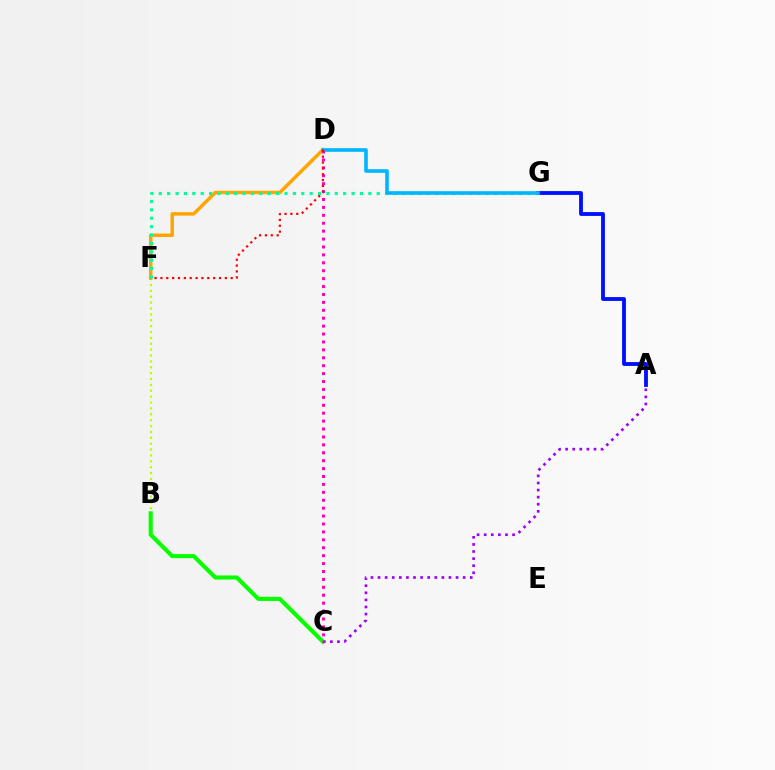{('B', 'F'): [{'color': '#b3ff00', 'line_style': 'dotted', 'thickness': 1.6}], ('B', 'C'): [{'color': '#08ff00', 'line_style': 'solid', 'thickness': 2.96}], ('A', 'G'): [{'color': '#0010ff', 'line_style': 'solid', 'thickness': 2.76}], ('D', 'F'): [{'color': '#ffa500', 'line_style': 'solid', 'thickness': 2.5}, {'color': '#ff0000', 'line_style': 'dotted', 'thickness': 1.59}], ('F', 'G'): [{'color': '#00ff9d', 'line_style': 'dotted', 'thickness': 2.28}], ('D', 'G'): [{'color': '#00b5ff', 'line_style': 'solid', 'thickness': 2.6}], ('A', 'C'): [{'color': '#9b00ff', 'line_style': 'dotted', 'thickness': 1.93}], ('C', 'D'): [{'color': '#ff00bd', 'line_style': 'dotted', 'thickness': 2.15}]}